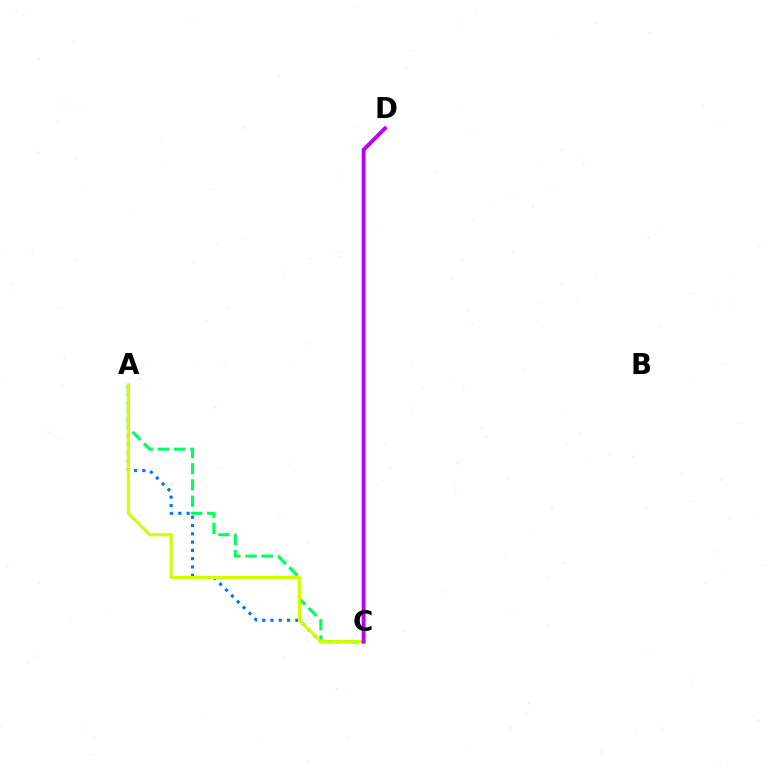{('A', 'C'): [{'color': '#0074ff', 'line_style': 'dotted', 'thickness': 2.25}, {'color': '#00ff5c', 'line_style': 'dashed', 'thickness': 2.2}, {'color': '#d1ff00', 'line_style': 'solid', 'thickness': 2.27}], ('C', 'D'): [{'color': '#ff0000', 'line_style': 'dotted', 'thickness': 2.02}, {'color': '#b900ff', 'line_style': 'solid', 'thickness': 2.79}]}